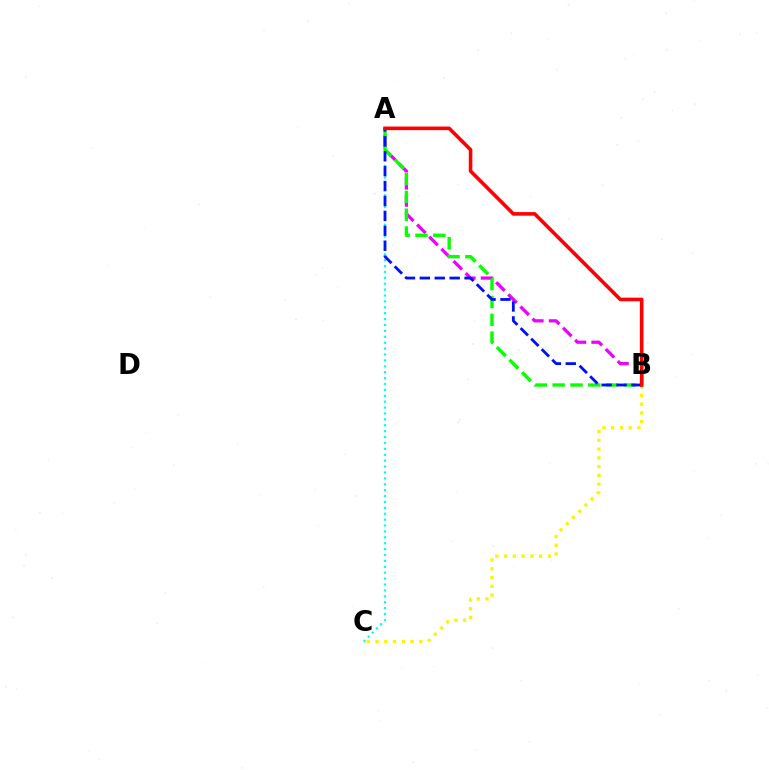{('A', 'B'): [{'color': '#ee00ff', 'line_style': 'dashed', 'thickness': 2.33}, {'color': '#08ff00', 'line_style': 'dashed', 'thickness': 2.42}, {'color': '#0010ff', 'line_style': 'dashed', 'thickness': 2.03}, {'color': '#ff0000', 'line_style': 'solid', 'thickness': 2.59}], ('A', 'C'): [{'color': '#00fff6', 'line_style': 'dotted', 'thickness': 1.6}], ('B', 'C'): [{'color': '#fcf500', 'line_style': 'dotted', 'thickness': 2.38}]}